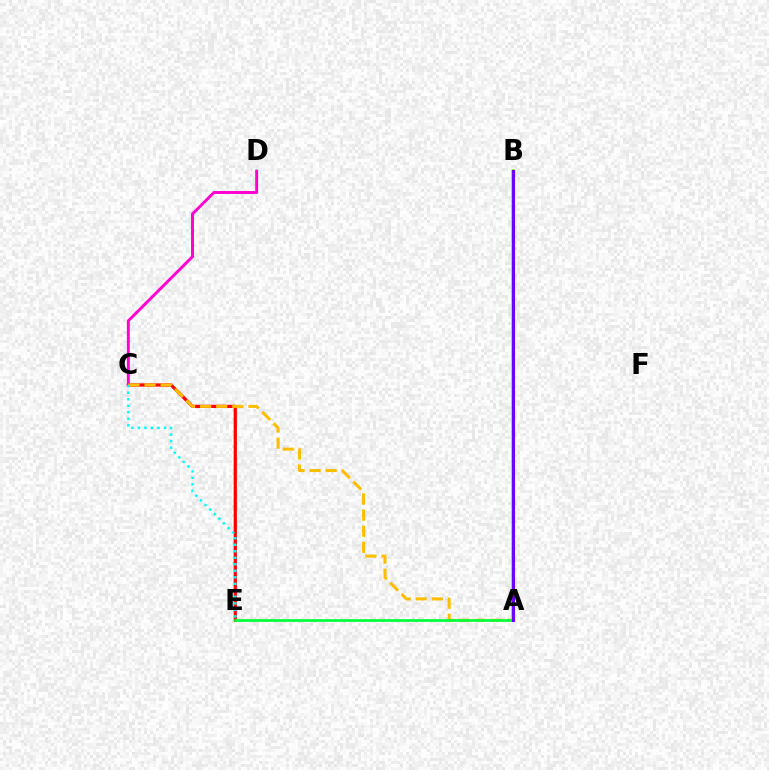{('A', 'B'): [{'color': '#004bff', 'line_style': 'dashed', 'thickness': 1.89}, {'color': '#84ff00', 'line_style': 'solid', 'thickness': 2.6}, {'color': '#7200ff', 'line_style': 'solid', 'thickness': 2.24}], ('C', 'E'): [{'color': '#ff0000', 'line_style': 'solid', 'thickness': 2.32}, {'color': '#00fff6', 'line_style': 'dotted', 'thickness': 1.77}], ('C', 'D'): [{'color': '#ff00cf', 'line_style': 'solid', 'thickness': 2.11}], ('A', 'C'): [{'color': '#ffbd00', 'line_style': 'dashed', 'thickness': 2.19}], ('A', 'E'): [{'color': '#00ff39', 'line_style': 'solid', 'thickness': 1.95}]}